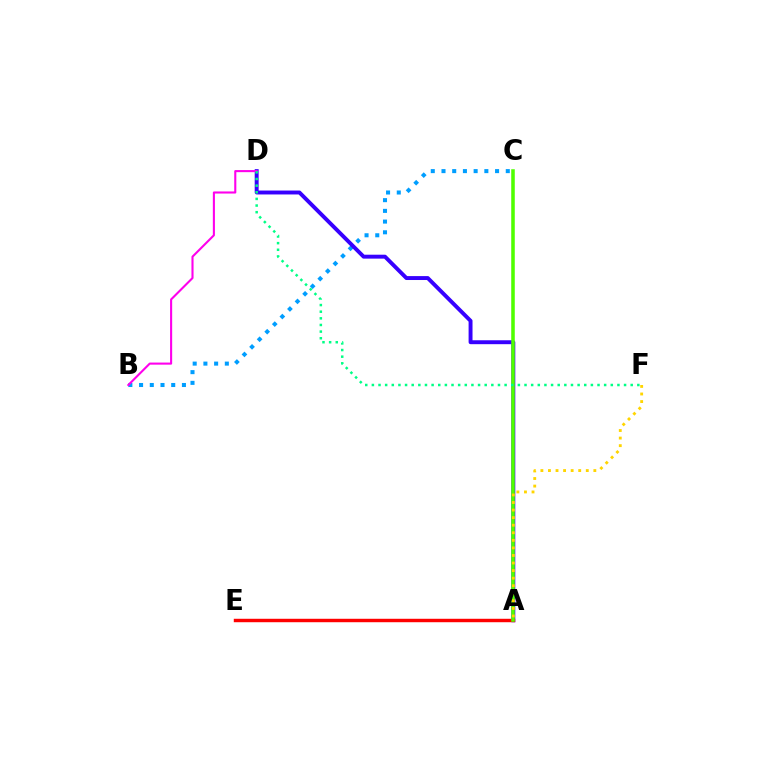{('B', 'C'): [{'color': '#009eff', 'line_style': 'dotted', 'thickness': 2.91}], ('A', 'D'): [{'color': '#3700ff', 'line_style': 'solid', 'thickness': 2.83}], ('A', 'E'): [{'color': '#ff0000', 'line_style': 'solid', 'thickness': 2.47}], ('A', 'C'): [{'color': '#4fff00', 'line_style': 'solid', 'thickness': 2.55}], ('A', 'F'): [{'color': '#ffd500', 'line_style': 'dotted', 'thickness': 2.06}], ('B', 'D'): [{'color': '#ff00ed', 'line_style': 'solid', 'thickness': 1.51}], ('D', 'F'): [{'color': '#00ff86', 'line_style': 'dotted', 'thickness': 1.8}]}